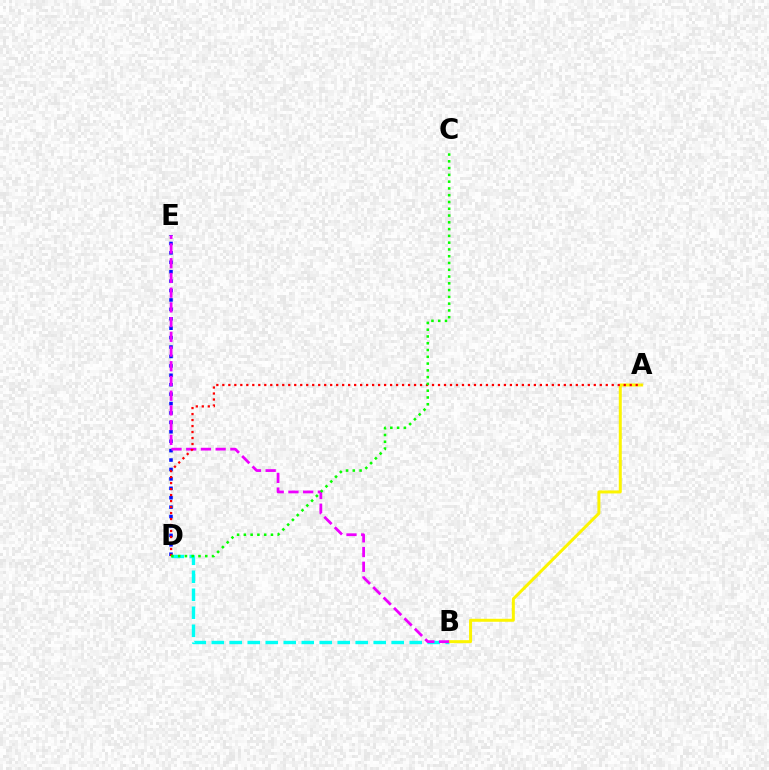{('D', 'E'): [{'color': '#0010ff', 'line_style': 'dotted', 'thickness': 2.56}], ('B', 'D'): [{'color': '#00fff6', 'line_style': 'dashed', 'thickness': 2.44}], ('A', 'B'): [{'color': '#fcf500', 'line_style': 'solid', 'thickness': 2.15}], ('B', 'E'): [{'color': '#ee00ff', 'line_style': 'dashed', 'thickness': 2.0}], ('A', 'D'): [{'color': '#ff0000', 'line_style': 'dotted', 'thickness': 1.63}], ('C', 'D'): [{'color': '#08ff00', 'line_style': 'dotted', 'thickness': 1.84}]}